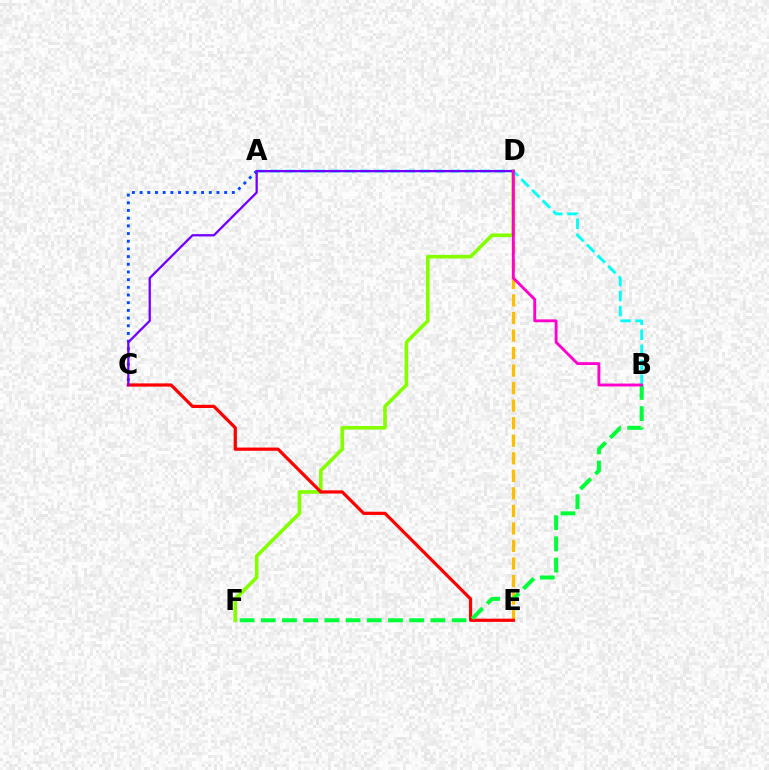{('D', 'F'): [{'color': '#84ff00', 'line_style': 'solid', 'thickness': 2.6}], ('D', 'E'): [{'color': '#ffbd00', 'line_style': 'dashed', 'thickness': 2.38}], ('C', 'E'): [{'color': '#ff0000', 'line_style': 'solid', 'thickness': 2.31}], ('B', 'F'): [{'color': '#00ff39', 'line_style': 'dashed', 'thickness': 2.88}], ('A', 'B'): [{'color': '#00fff6', 'line_style': 'dashed', 'thickness': 2.04}], ('A', 'C'): [{'color': '#004bff', 'line_style': 'dotted', 'thickness': 2.09}], ('C', 'D'): [{'color': '#7200ff', 'line_style': 'solid', 'thickness': 1.64}], ('B', 'D'): [{'color': '#ff00cf', 'line_style': 'solid', 'thickness': 2.06}]}